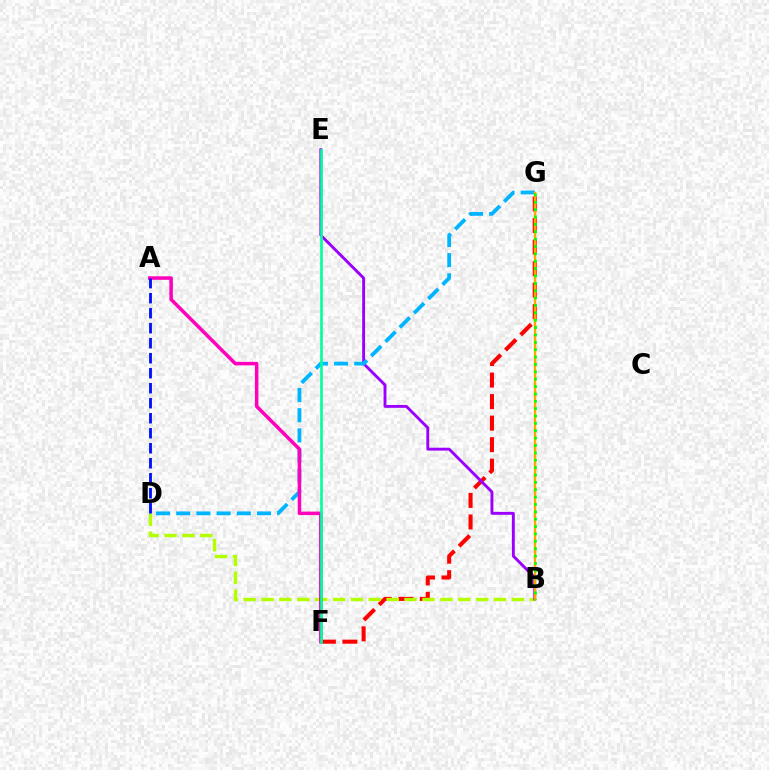{('F', 'G'): [{'color': '#ff0000', 'line_style': 'dashed', 'thickness': 2.93}], ('B', 'D'): [{'color': '#b3ff00', 'line_style': 'dashed', 'thickness': 2.43}], ('B', 'E'): [{'color': '#9b00ff', 'line_style': 'solid', 'thickness': 2.08}], ('D', 'G'): [{'color': '#00b5ff', 'line_style': 'dashed', 'thickness': 2.74}], ('A', 'F'): [{'color': '#ff00bd', 'line_style': 'solid', 'thickness': 2.53}], ('B', 'G'): [{'color': '#ffa500', 'line_style': 'solid', 'thickness': 1.69}, {'color': '#08ff00', 'line_style': 'dotted', 'thickness': 2.0}], ('E', 'F'): [{'color': '#00ff9d', 'line_style': 'solid', 'thickness': 1.89}], ('A', 'D'): [{'color': '#0010ff', 'line_style': 'dashed', 'thickness': 2.04}]}